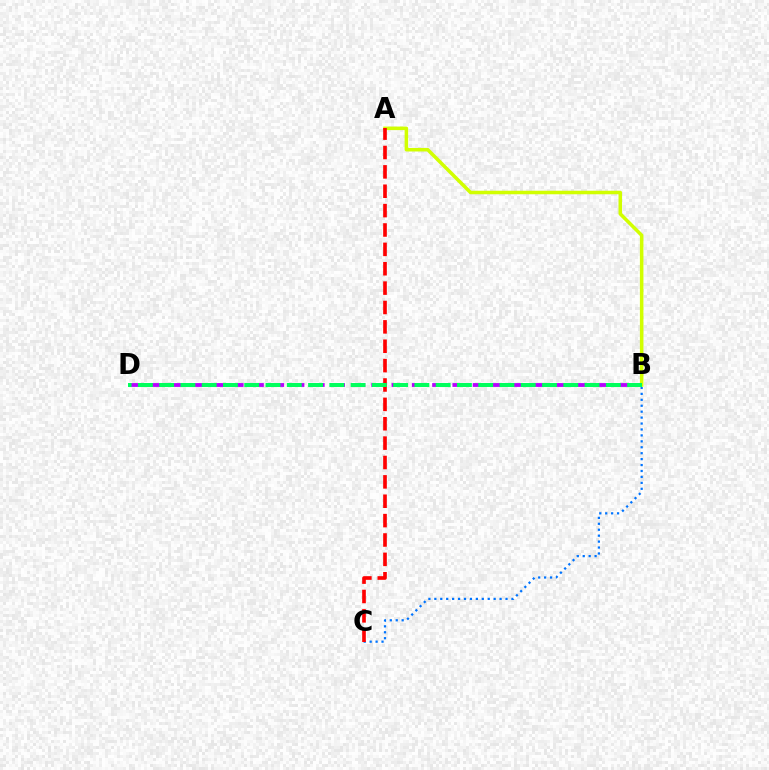{('B', 'C'): [{'color': '#0074ff', 'line_style': 'dotted', 'thickness': 1.61}], ('B', 'D'): [{'color': '#b900ff', 'line_style': 'dashed', 'thickness': 2.75}, {'color': '#00ff5c', 'line_style': 'dashed', 'thickness': 2.89}], ('A', 'B'): [{'color': '#d1ff00', 'line_style': 'solid', 'thickness': 2.54}], ('A', 'C'): [{'color': '#ff0000', 'line_style': 'dashed', 'thickness': 2.63}]}